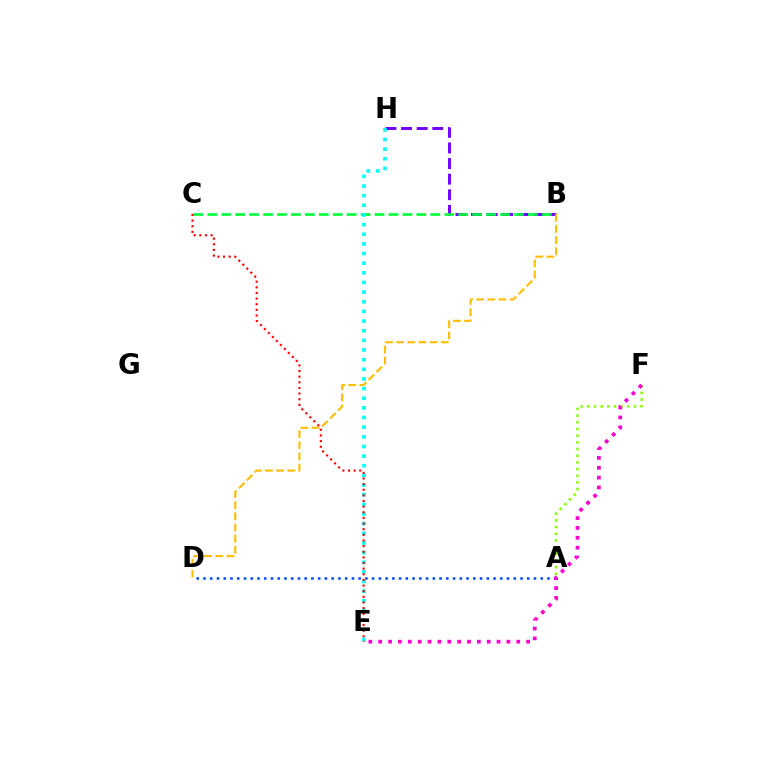{('B', 'H'): [{'color': '#7200ff', 'line_style': 'dashed', 'thickness': 2.12}], ('A', 'F'): [{'color': '#84ff00', 'line_style': 'dotted', 'thickness': 1.82}], ('B', 'C'): [{'color': '#00ff39', 'line_style': 'dashed', 'thickness': 1.89}], ('A', 'D'): [{'color': '#004bff', 'line_style': 'dotted', 'thickness': 1.83}], ('E', 'H'): [{'color': '#00fff6', 'line_style': 'dotted', 'thickness': 2.62}], ('B', 'D'): [{'color': '#ffbd00', 'line_style': 'dashed', 'thickness': 1.52}], ('C', 'E'): [{'color': '#ff0000', 'line_style': 'dotted', 'thickness': 1.53}], ('E', 'F'): [{'color': '#ff00cf', 'line_style': 'dotted', 'thickness': 2.68}]}